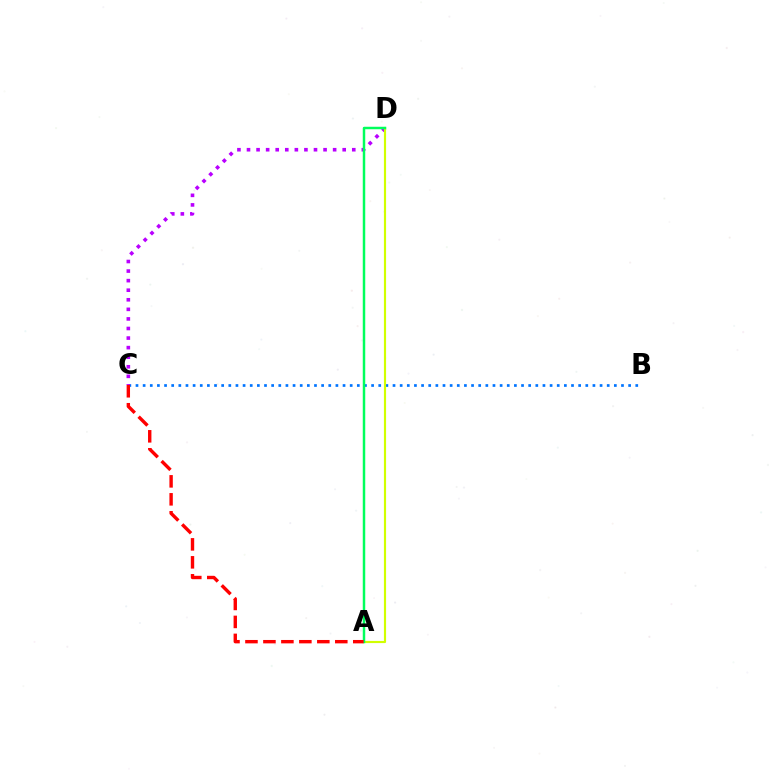{('B', 'C'): [{'color': '#0074ff', 'line_style': 'dotted', 'thickness': 1.94}], ('C', 'D'): [{'color': '#b900ff', 'line_style': 'dotted', 'thickness': 2.6}], ('A', 'D'): [{'color': '#d1ff00', 'line_style': 'solid', 'thickness': 1.56}, {'color': '#00ff5c', 'line_style': 'solid', 'thickness': 1.78}], ('A', 'C'): [{'color': '#ff0000', 'line_style': 'dashed', 'thickness': 2.44}]}